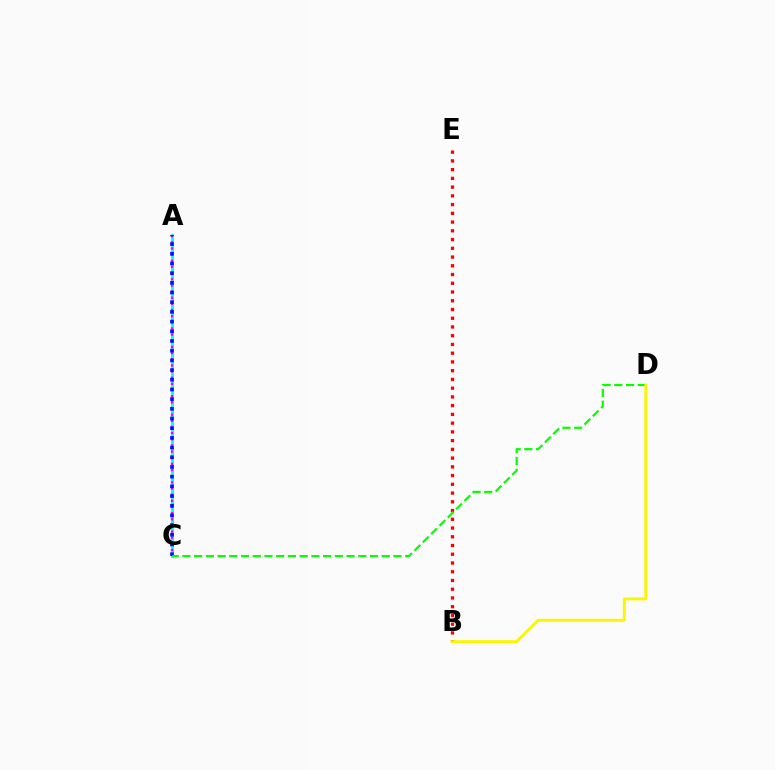{('A', 'C'): [{'color': '#00fff6', 'line_style': 'solid', 'thickness': 2.07}, {'color': '#ee00ff', 'line_style': 'dotted', 'thickness': 1.67}, {'color': '#0010ff', 'line_style': 'dotted', 'thickness': 2.63}], ('B', 'E'): [{'color': '#ff0000', 'line_style': 'dotted', 'thickness': 2.38}], ('C', 'D'): [{'color': '#08ff00', 'line_style': 'dashed', 'thickness': 1.59}], ('B', 'D'): [{'color': '#fcf500', 'line_style': 'solid', 'thickness': 2.13}]}